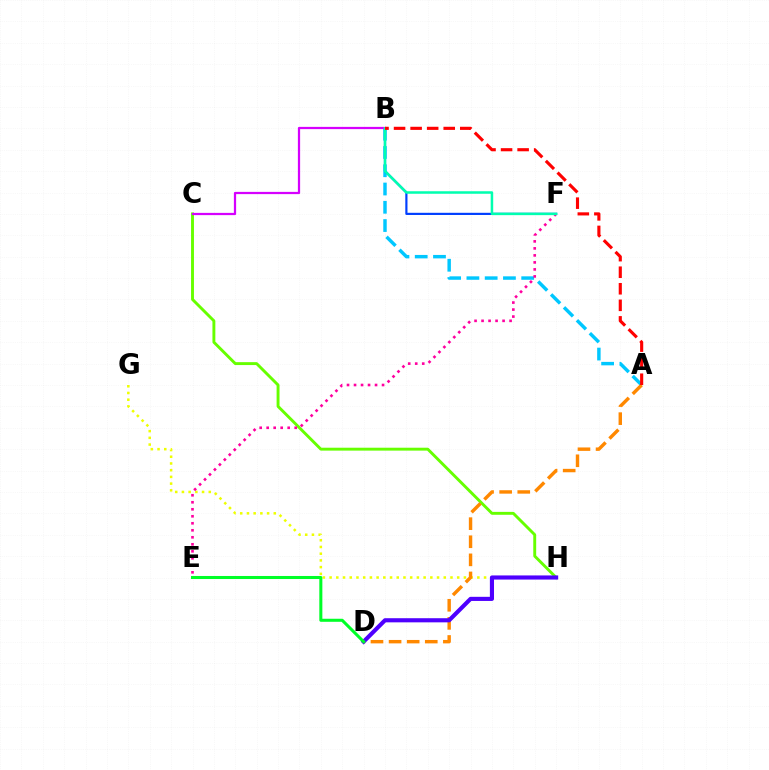{('C', 'H'): [{'color': '#66ff00', 'line_style': 'solid', 'thickness': 2.09}], ('G', 'H'): [{'color': '#eeff00', 'line_style': 'dotted', 'thickness': 1.82}], ('A', 'B'): [{'color': '#00c7ff', 'line_style': 'dashed', 'thickness': 2.48}, {'color': '#ff0000', 'line_style': 'dashed', 'thickness': 2.25}], ('B', 'F'): [{'color': '#003fff', 'line_style': 'solid', 'thickness': 1.57}, {'color': '#00ffaf', 'line_style': 'solid', 'thickness': 1.81}], ('A', 'D'): [{'color': '#ff8800', 'line_style': 'dashed', 'thickness': 2.46}], ('D', 'H'): [{'color': '#4f00ff', 'line_style': 'solid', 'thickness': 2.97}], ('B', 'C'): [{'color': '#d600ff', 'line_style': 'solid', 'thickness': 1.61}], ('D', 'E'): [{'color': '#00ff27', 'line_style': 'solid', 'thickness': 2.19}], ('E', 'F'): [{'color': '#ff00a0', 'line_style': 'dotted', 'thickness': 1.9}]}